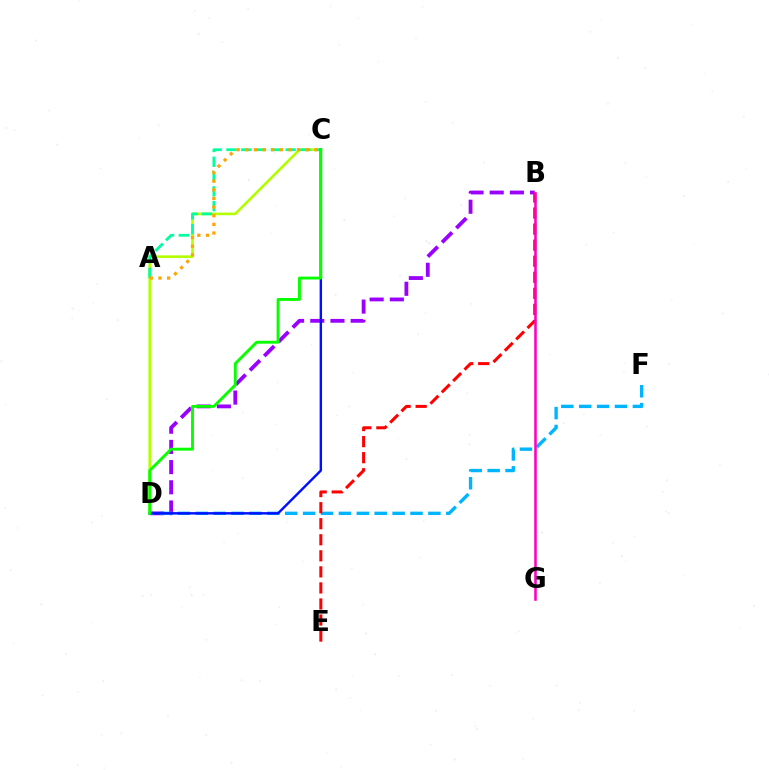{('C', 'D'): [{'color': '#b3ff00', 'line_style': 'solid', 'thickness': 1.89}, {'color': '#0010ff', 'line_style': 'solid', 'thickness': 1.74}, {'color': '#08ff00', 'line_style': 'solid', 'thickness': 2.08}], ('A', 'C'): [{'color': '#00ff9d', 'line_style': 'dashed', 'thickness': 2.01}, {'color': '#ffa500', 'line_style': 'dotted', 'thickness': 2.35}], ('B', 'D'): [{'color': '#9b00ff', 'line_style': 'dashed', 'thickness': 2.74}], ('D', 'F'): [{'color': '#00b5ff', 'line_style': 'dashed', 'thickness': 2.43}], ('B', 'E'): [{'color': '#ff0000', 'line_style': 'dashed', 'thickness': 2.18}], ('B', 'G'): [{'color': '#ff00bd', 'line_style': 'solid', 'thickness': 1.84}]}